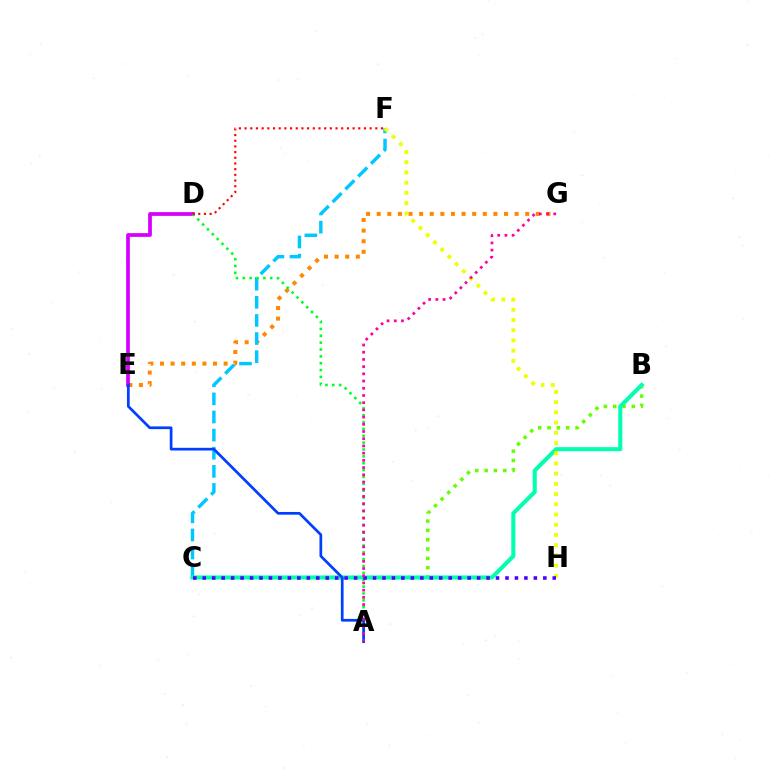{('B', 'C'): [{'color': '#66ff00', 'line_style': 'dotted', 'thickness': 2.53}, {'color': '#00ffaf', 'line_style': 'solid', 'thickness': 2.93}], ('E', 'G'): [{'color': '#ff8800', 'line_style': 'dotted', 'thickness': 2.88}], ('C', 'F'): [{'color': '#00c7ff', 'line_style': 'dashed', 'thickness': 2.46}], ('D', 'E'): [{'color': '#d600ff', 'line_style': 'solid', 'thickness': 2.7}], ('A', 'D'): [{'color': '#00ff27', 'line_style': 'dotted', 'thickness': 1.86}], ('F', 'H'): [{'color': '#eeff00', 'line_style': 'dotted', 'thickness': 2.78}], ('C', 'H'): [{'color': '#4f00ff', 'line_style': 'dotted', 'thickness': 2.57}], ('A', 'E'): [{'color': '#003fff', 'line_style': 'solid', 'thickness': 1.95}], ('D', 'F'): [{'color': '#ff0000', 'line_style': 'dotted', 'thickness': 1.54}], ('A', 'G'): [{'color': '#ff00a0', 'line_style': 'dotted', 'thickness': 1.96}]}